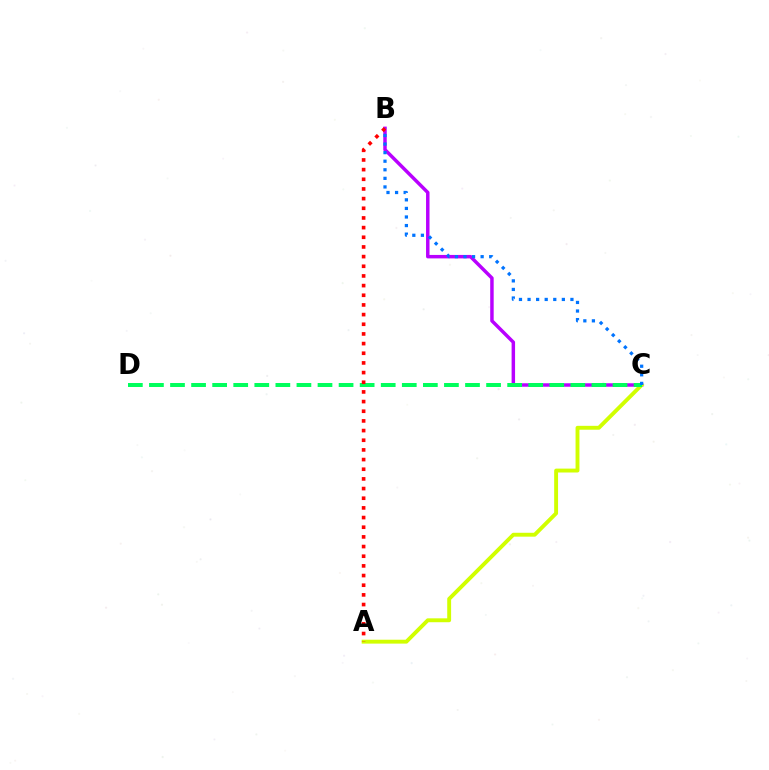{('B', 'C'): [{'color': '#b900ff', 'line_style': 'solid', 'thickness': 2.5}, {'color': '#0074ff', 'line_style': 'dotted', 'thickness': 2.33}], ('A', 'C'): [{'color': '#d1ff00', 'line_style': 'solid', 'thickness': 2.8}], ('C', 'D'): [{'color': '#00ff5c', 'line_style': 'dashed', 'thickness': 2.86}], ('A', 'B'): [{'color': '#ff0000', 'line_style': 'dotted', 'thickness': 2.63}]}